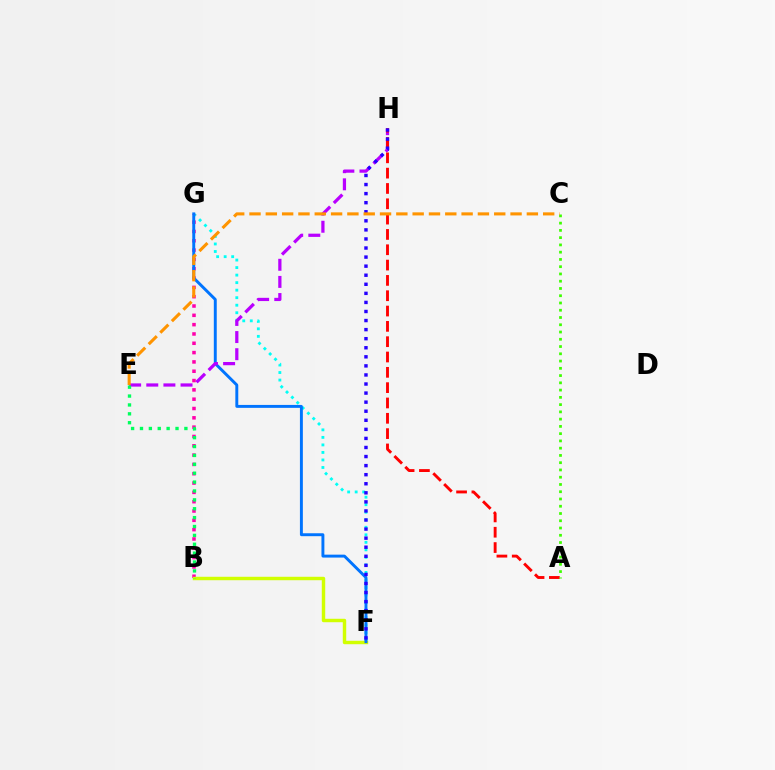{('F', 'G'): [{'color': '#00fff6', 'line_style': 'dotted', 'thickness': 2.04}, {'color': '#0074ff', 'line_style': 'solid', 'thickness': 2.11}], ('B', 'G'): [{'color': '#ff00ac', 'line_style': 'dotted', 'thickness': 2.53}], ('B', 'F'): [{'color': '#d1ff00', 'line_style': 'solid', 'thickness': 2.48}], ('E', 'H'): [{'color': '#b900ff', 'line_style': 'dashed', 'thickness': 2.33}], ('A', 'H'): [{'color': '#ff0000', 'line_style': 'dashed', 'thickness': 2.08}], ('F', 'H'): [{'color': '#2500ff', 'line_style': 'dotted', 'thickness': 2.46}], ('A', 'C'): [{'color': '#3dff00', 'line_style': 'dotted', 'thickness': 1.97}], ('B', 'E'): [{'color': '#00ff5c', 'line_style': 'dotted', 'thickness': 2.41}], ('C', 'E'): [{'color': '#ff9400', 'line_style': 'dashed', 'thickness': 2.22}]}